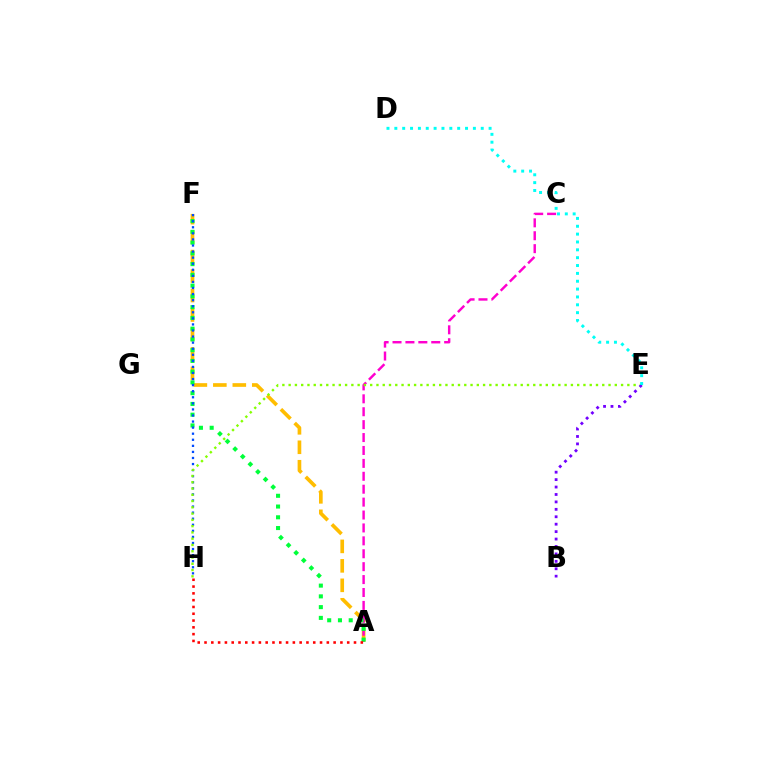{('A', 'F'): [{'color': '#ffbd00', 'line_style': 'dashed', 'thickness': 2.64}, {'color': '#00ff39', 'line_style': 'dotted', 'thickness': 2.92}], ('A', 'C'): [{'color': '#ff00cf', 'line_style': 'dashed', 'thickness': 1.75}], ('F', 'H'): [{'color': '#004bff', 'line_style': 'dotted', 'thickness': 1.65}], ('A', 'H'): [{'color': '#ff0000', 'line_style': 'dotted', 'thickness': 1.85}], ('E', 'H'): [{'color': '#84ff00', 'line_style': 'dotted', 'thickness': 1.7}], ('B', 'E'): [{'color': '#7200ff', 'line_style': 'dotted', 'thickness': 2.02}], ('D', 'E'): [{'color': '#00fff6', 'line_style': 'dotted', 'thickness': 2.13}]}